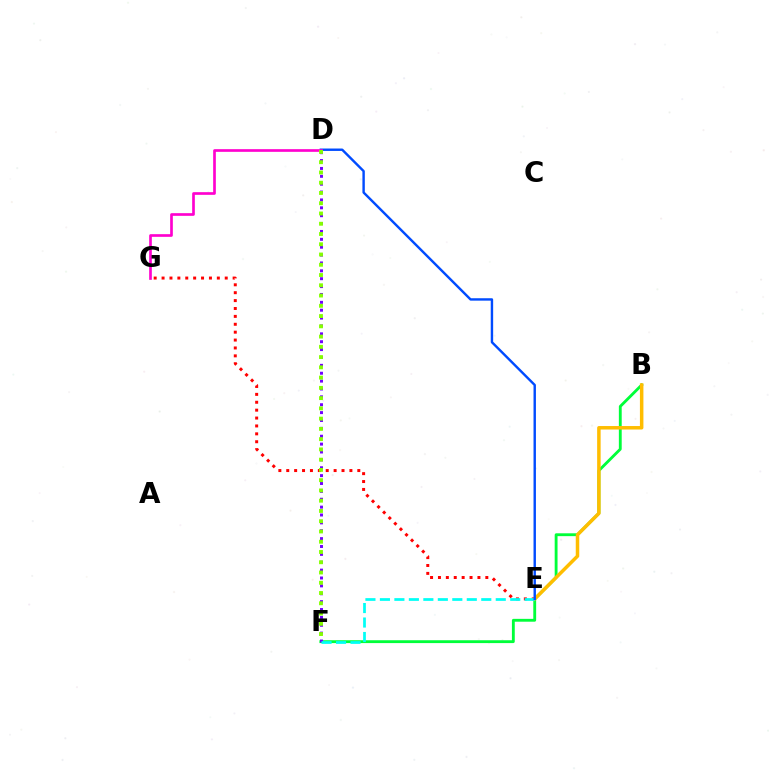{('B', 'F'): [{'color': '#00ff39', 'line_style': 'solid', 'thickness': 2.05}], ('D', 'F'): [{'color': '#7200ff', 'line_style': 'dotted', 'thickness': 2.14}, {'color': '#84ff00', 'line_style': 'dotted', 'thickness': 2.79}], ('E', 'G'): [{'color': '#ff0000', 'line_style': 'dotted', 'thickness': 2.15}], ('B', 'E'): [{'color': '#ffbd00', 'line_style': 'solid', 'thickness': 2.52}], ('E', 'F'): [{'color': '#00fff6', 'line_style': 'dashed', 'thickness': 1.97}], ('D', 'E'): [{'color': '#004bff', 'line_style': 'solid', 'thickness': 1.74}], ('D', 'G'): [{'color': '#ff00cf', 'line_style': 'solid', 'thickness': 1.92}]}